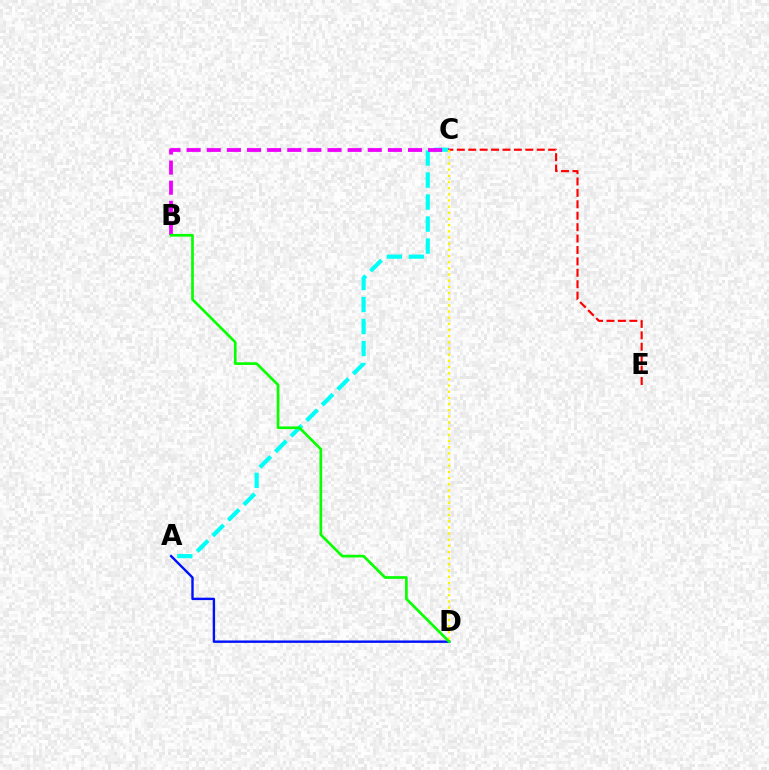{('A', 'C'): [{'color': '#00fff6', 'line_style': 'dashed', 'thickness': 2.99}], ('C', 'E'): [{'color': '#ff0000', 'line_style': 'dashed', 'thickness': 1.55}], ('B', 'C'): [{'color': '#ee00ff', 'line_style': 'dashed', 'thickness': 2.73}], ('A', 'D'): [{'color': '#0010ff', 'line_style': 'solid', 'thickness': 1.73}], ('C', 'D'): [{'color': '#fcf500', 'line_style': 'dotted', 'thickness': 1.68}], ('B', 'D'): [{'color': '#08ff00', 'line_style': 'solid', 'thickness': 1.93}]}